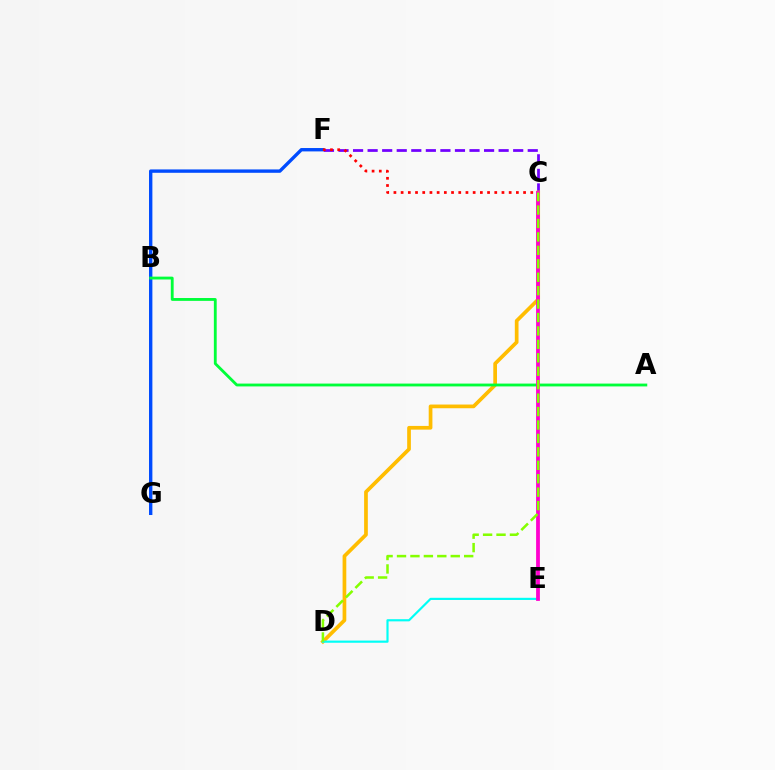{('F', 'G'): [{'color': '#004bff', 'line_style': 'solid', 'thickness': 2.42}], ('C', 'F'): [{'color': '#7200ff', 'line_style': 'dashed', 'thickness': 1.98}, {'color': '#ff0000', 'line_style': 'dotted', 'thickness': 1.96}], ('C', 'D'): [{'color': '#ffbd00', 'line_style': 'solid', 'thickness': 2.67}, {'color': '#84ff00', 'line_style': 'dashed', 'thickness': 1.82}], ('D', 'E'): [{'color': '#00fff6', 'line_style': 'solid', 'thickness': 1.57}], ('A', 'B'): [{'color': '#00ff39', 'line_style': 'solid', 'thickness': 2.04}], ('C', 'E'): [{'color': '#ff00cf', 'line_style': 'solid', 'thickness': 2.72}]}